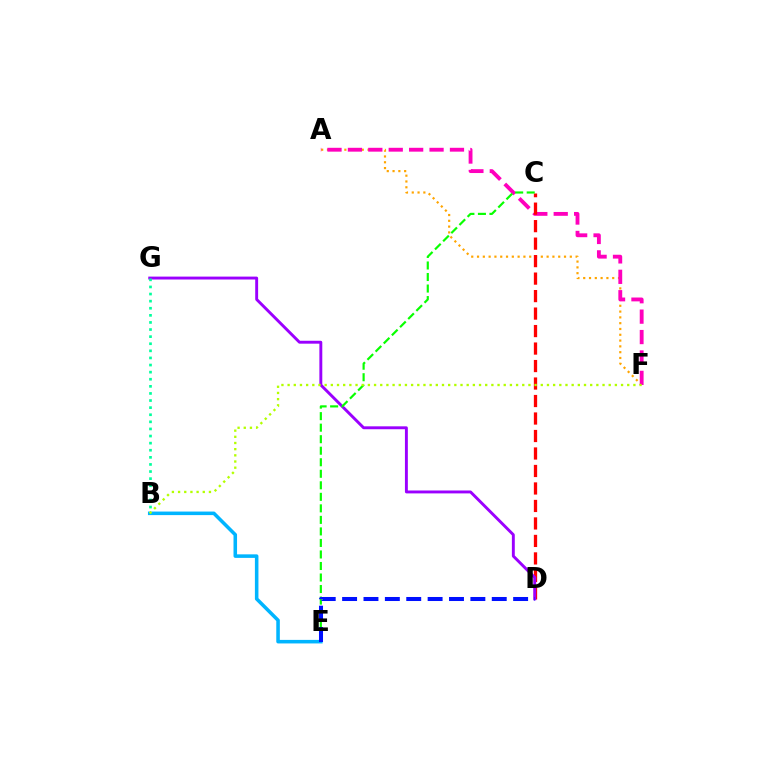{('A', 'F'): [{'color': '#ffa500', 'line_style': 'dotted', 'thickness': 1.58}, {'color': '#ff00bd', 'line_style': 'dashed', 'thickness': 2.77}], ('C', 'D'): [{'color': '#ff0000', 'line_style': 'dashed', 'thickness': 2.38}], ('D', 'G'): [{'color': '#9b00ff', 'line_style': 'solid', 'thickness': 2.09}], ('C', 'E'): [{'color': '#08ff00', 'line_style': 'dashed', 'thickness': 1.57}], ('B', 'E'): [{'color': '#00b5ff', 'line_style': 'solid', 'thickness': 2.55}], ('B', 'G'): [{'color': '#00ff9d', 'line_style': 'dotted', 'thickness': 1.93}], ('B', 'F'): [{'color': '#b3ff00', 'line_style': 'dotted', 'thickness': 1.68}], ('D', 'E'): [{'color': '#0010ff', 'line_style': 'dashed', 'thickness': 2.9}]}